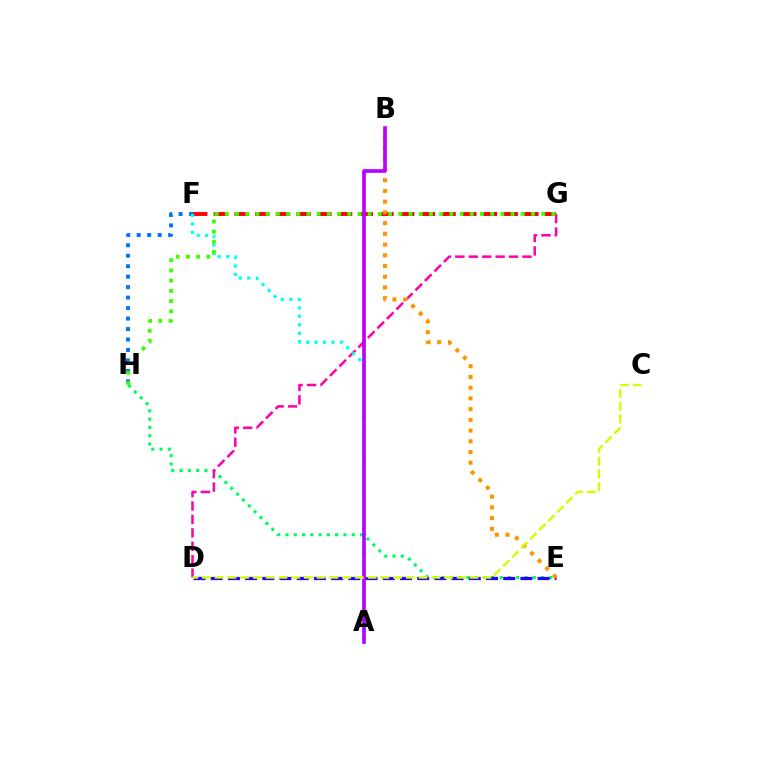{('F', 'G'): [{'color': '#ff0000', 'line_style': 'dashed', 'thickness': 2.81}], ('F', 'H'): [{'color': '#0074ff', 'line_style': 'dotted', 'thickness': 2.85}], ('E', 'H'): [{'color': '#00ff5c', 'line_style': 'dotted', 'thickness': 2.25}], ('D', 'G'): [{'color': '#ff00ac', 'line_style': 'dashed', 'thickness': 1.83}], ('A', 'F'): [{'color': '#00fff6', 'line_style': 'dotted', 'thickness': 2.31}], ('D', 'E'): [{'color': '#2500ff', 'line_style': 'dashed', 'thickness': 2.34}], ('G', 'H'): [{'color': '#3dff00', 'line_style': 'dotted', 'thickness': 2.77}], ('B', 'E'): [{'color': '#ff9400', 'line_style': 'dotted', 'thickness': 2.91}], ('A', 'B'): [{'color': '#b900ff', 'line_style': 'solid', 'thickness': 2.63}], ('C', 'D'): [{'color': '#d1ff00', 'line_style': 'dashed', 'thickness': 1.73}]}